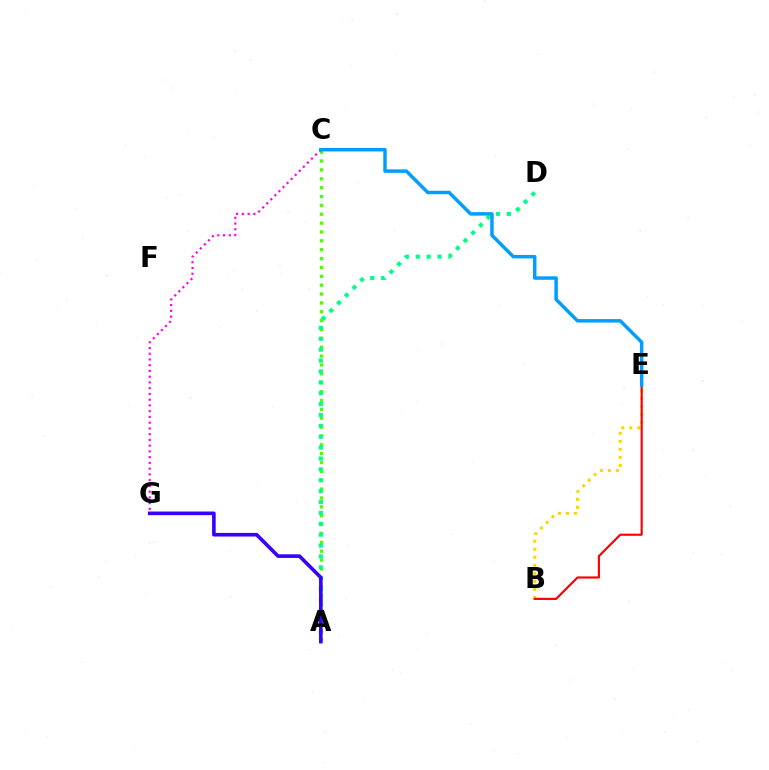{('B', 'E'): [{'color': '#ffd500', 'line_style': 'dotted', 'thickness': 2.18}, {'color': '#ff0000', 'line_style': 'solid', 'thickness': 1.56}], ('A', 'C'): [{'color': '#4fff00', 'line_style': 'dotted', 'thickness': 2.41}], ('A', 'D'): [{'color': '#00ff86', 'line_style': 'dotted', 'thickness': 2.96}], ('C', 'G'): [{'color': '#ff00ed', 'line_style': 'dotted', 'thickness': 1.56}], ('A', 'G'): [{'color': '#3700ff', 'line_style': 'solid', 'thickness': 2.6}], ('C', 'E'): [{'color': '#009eff', 'line_style': 'solid', 'thickness': 2.5}]}